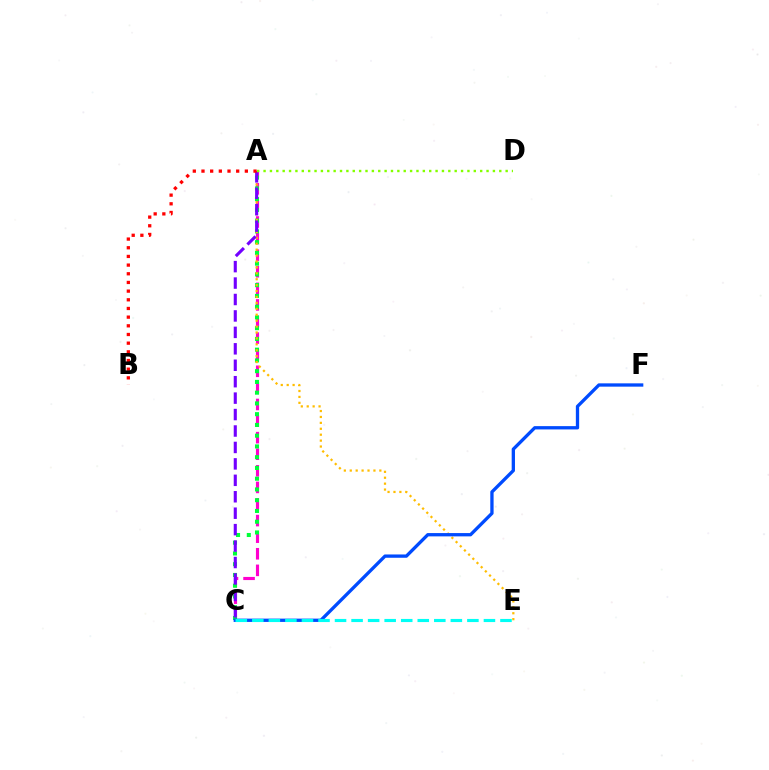{('A', 'C'): [{'color': '#ff00cf', 'line_style': 'dashed', 'thickness': 2.25}, {'color': '#00ff39', 'line_style': 'dotted', 'thickness': 2.92}, {'color': '#7200ff', 'line_style': 'dashed', 'thickness': 2.23}], ('A', 'E'): [{'color': '#ffbd00', 'line_style': 'dotted', 'thickness': 1.61}], ('C', 'F'): [{'color': '#004bff', 'line_style': 'solid', 'thickness': 2.38}], ('A', 'D'): [{'color': '#84ff00', 'line_style': 'dotted', 'thickness': 1.73}], ('A', 'B'): [{'color': '#ff0000', 'line_style': 'dotted', 'thickness': 2.36}], ('C', 'E'): [{'color': '#00fff6', 'line_style': 'dashed', 'thickness': 2.25}]}